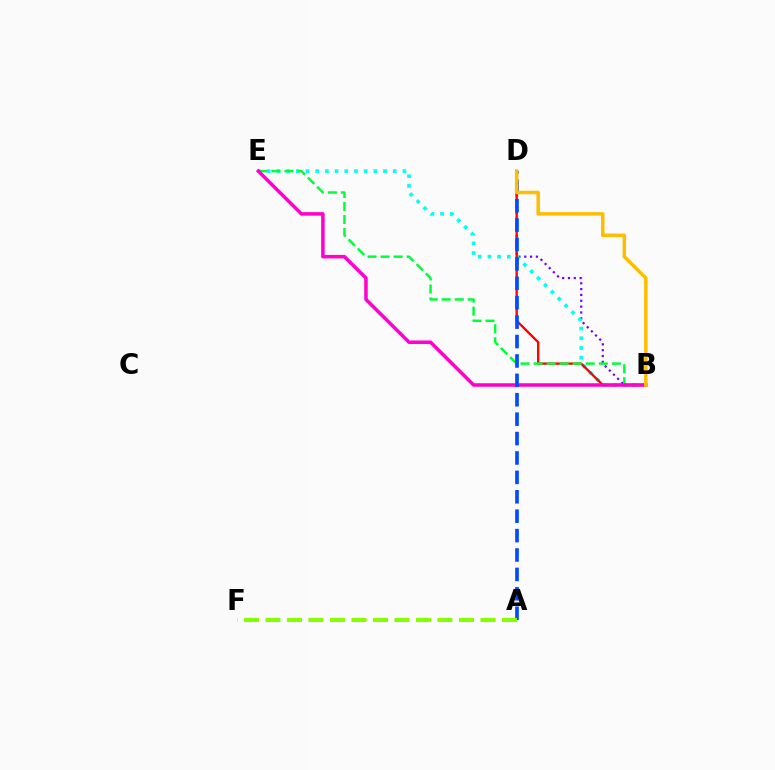{('B', 'D'): [{'color': '#7200ff', 'line_style': 'dotted', 'thickness': 1.59}, {'color': '#ff0000', 'line_style': 'solid', 'thickness': 1.69}, {'color': '#ffbd00', 'line_style': 'solid', 'thickness': 2.52}], ('B', 'E'): [{'color': '#00fff6', 'line_style': 'dotted', 'thickness': 2.63}, {'color': '#00ff39', 'line_style': 'dashed', 'thickness': 1.77}, {'color': '#ff00cf', 'line_style': 'solid', 'thickness': 2.54}], ('A', 'D'): [{'color': '#004bff', 'line_style': 'dashed', 'thickness': 2.64}], ('A', 'F'): [{'color': '#84ff00', 'line_style': 'dashed', 'thickness': 2.92}]}